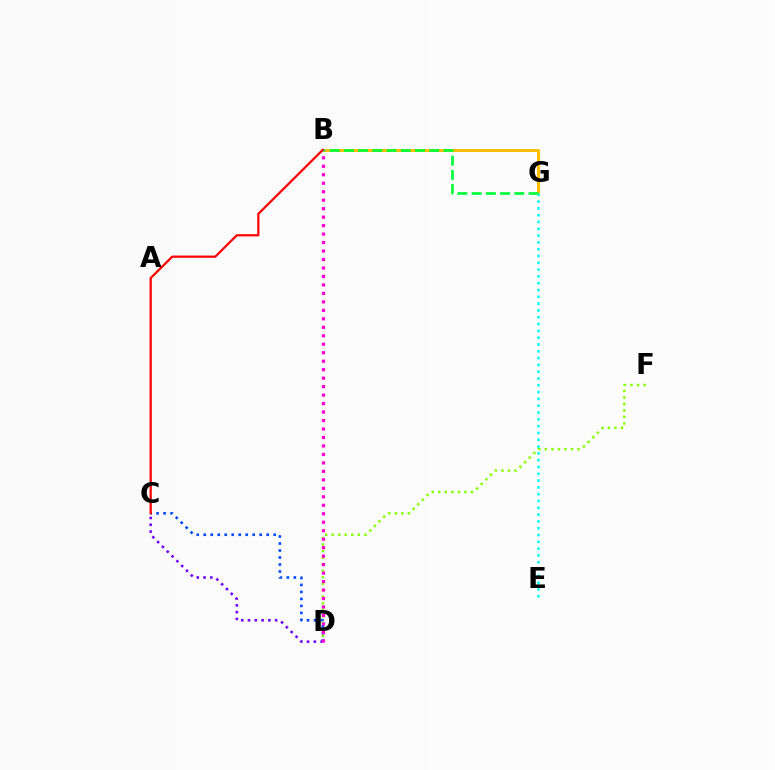{('B', 'G'): [{'color': '#ffbd00', 'line_style': 'solid', 'thickness': 2.14}, {'color': '#00ff39', 'line_style': 'dashed', 'thickness': 1.93}], ('C', 'D'): [{'color': '#004bff', 'line_style': 'dotted', 'thickness': 1.9}, {'color': '#7200ff', 'line_style': 'dotted', 'thickness': 1.84}], ('B', 'C'): [{'color': '#ff0000', 'line_style': 'solid', 'thickness': 1.61}], ('D', 'F'): [{'color': '#84ff00', 'line_style': 'dotted', 'thickness': 1.78}], ('E', 'G'): [{'color': '#00fff6', 'line_style': 'dotted', 'thickness': 1.85}], ('B', 'D'): [{'color': '#ff00cf', 'line_style': 'dotted', 'thickness': 2.3}]}